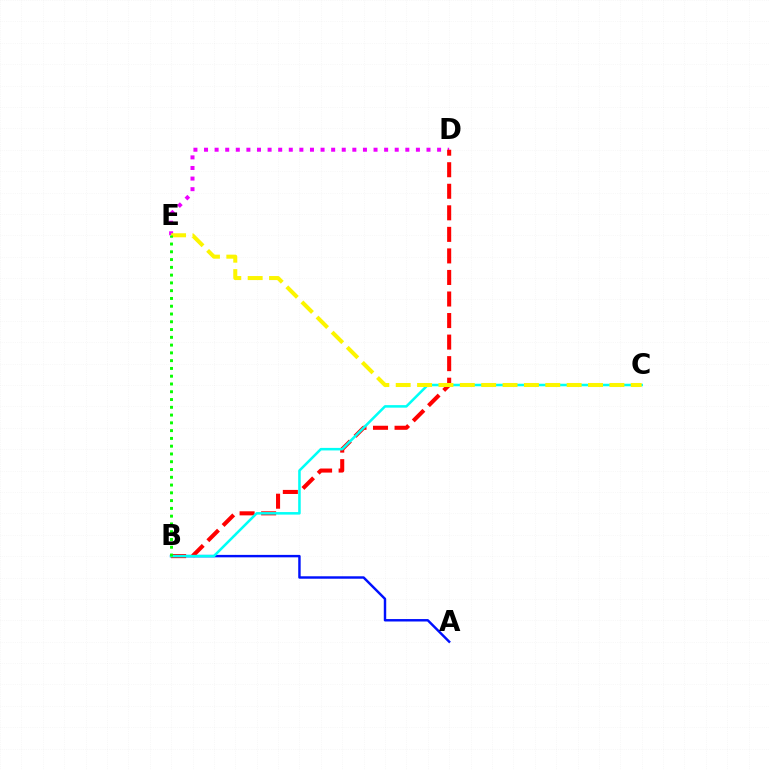{('A', 'B'): [{'color': '#0010ff', 'line_style': 'solid', 'thickness': 1.75}], ('D', 'E'): [{'color': '#ee00ff', 'line_style': 'dotted', 'thickness': 2.88}], ('B', 'D'): [{'color': '#ff0000', 'line_style': 'dashed', 'thickness': 2.93}], ('B', 'C'): [{'color': '#00fff6', 'line_style': 'solid', 'thickness': 1.83}], ('C', 'E'): [{'color': '#fcf500', 'line_style': 'dashed', 'thickness': 2.9}], ('B', 'E'): [{'color': '#08ff00', 'line_style': 'dotted', 'thickness': 2.11}]}